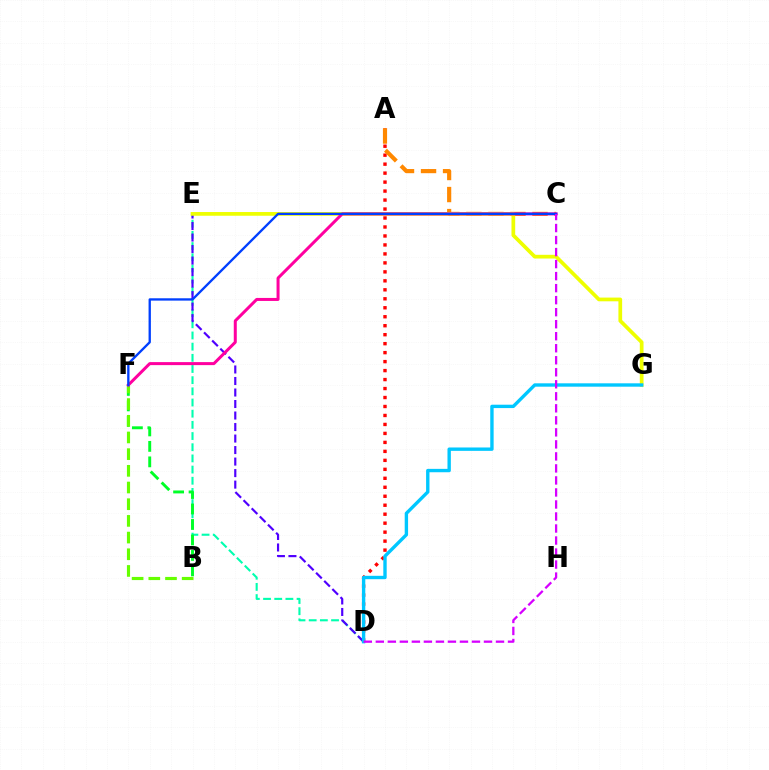{('A', 'D'): [{'color': '#ff0000', 'line_style': 'dotted', 'thickness': 2.44}], ('A', 'C'): [{'color': '#ff8800', 'line_style': 'dashed', 'thickness': 2.99}], ('D', 'E'): [{'color': '#00ffaf', 'line_style': 'dashed', 'thickness': 1.52}, {'color': '#4f00ff', 'line_style': 'dashed', 'thickness': 1.56}], ('B', 'F'): [{'color': '#00ff27', 'line_style': 'dashed', 'thickness': 2.1}, {'color': '#66ff00', 'line_style': 'dashed', 'thickness': 2.27}], ('E', 'G'): [{'color': '#eeff00', 'line_style': 'solid', 'thickness': 2.68}], ('C', 'F'): [{'color': '#ff00a0', 'line_style': 'solid', 'thickness': 2.17}, {'color': '#003fff', 'line_style': 'solid', 'thickness': 1.68}], ('D', 'G'): [{'color': '#00c7ff', 'line_style': 'solid', 'thickness': 2.43}], ('C', 'D'): [{'color': '#d600ff', 'line_style': 'dashed', 'thickness': 1.63}]}